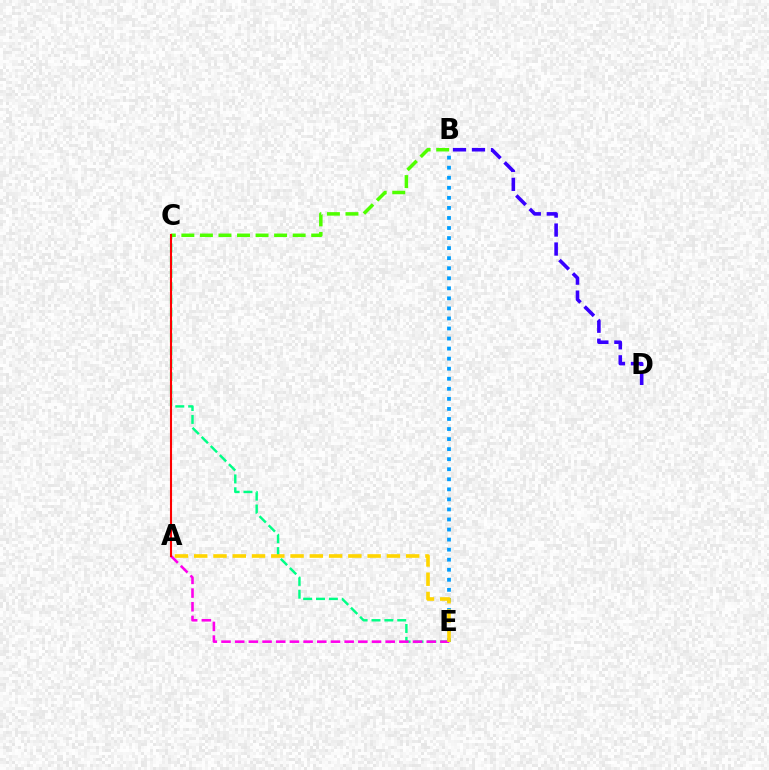{('C', 'E'): [{'color': '#00ff86', 'line_style': 'dashed', 'thickness': 1.75}], ('B', 'C'): [{'color': '#4fff00', 'line_style': 'dashed', 'thickness': 2.52}], ('B', 'E'): [{'color': '#009eff', 'line_style': 'dotted', 'thickness': 2.73}], ('A', 'E'): [{'color': '#ff00ed', 'line_style': 'dashed', 'thickness': 1.86}, {'color': '#ffd500', 'line_style': 'dashed', 'thickness': 2.62}], ('A', 'C'): [{'color': '#ff0000', 'line_style': 'solid', 'thickness': 1.51}], ('B', 'D'): [{'color': '#3700ff', 'line_style': 'dashed', 'thickness': 2.58}]}